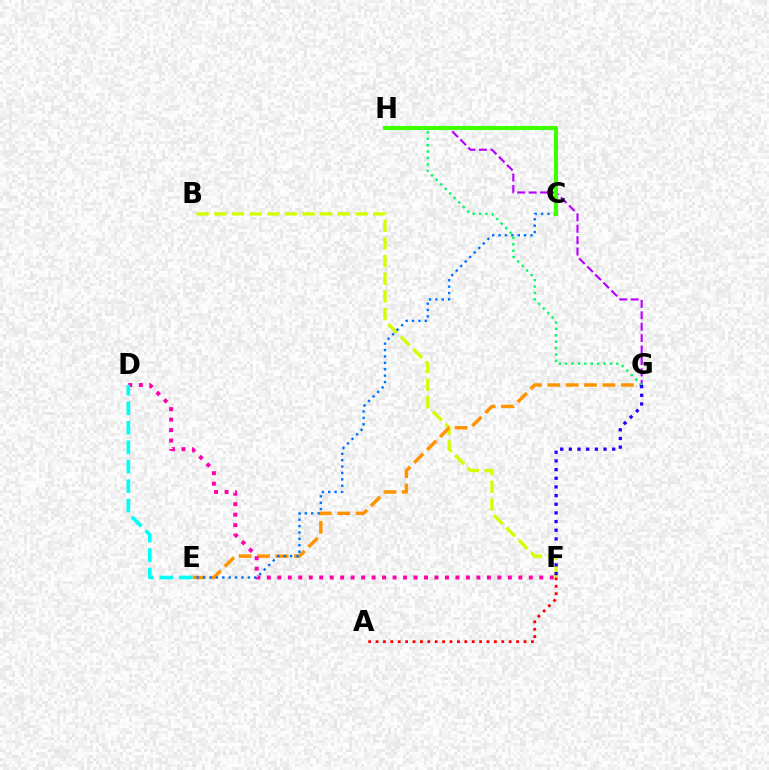{('B', 'F'): [{'color': '#d1ff00', 'line_style': 'dashed', 'thickness': 2.4}], ('A', 'F'): [{'color': '#ff0000', 'line_style': 'dotted', 'thickness': 2.01}], ('E', 'G'): [{'color': '#ff9400', 'line_style': 'dashed', 'thickness': 2.5}], ('D', 'F'): [{'color': '#ff00ac', 'line_style': 'dotted', 'thickness': 2.85}], ('C', 'E'): [{'color': '#0074ff', 'line_style': 'dotted', 'thickness': 1.74}], ('D', 'E'): [{'color': '#00fff6', 'line_style': 'dashed', 'thickness': 2.64}], ('G', 'H'): [{'color': '#b900ff', 'line_style': 'dashed', 'thickness': 1.55}, {'color': '#00ff5c', 'line_style': 'dotted', 'thickness': 1.74}], ('C', 'H'): [{'color': '#3dff00', 'line_style': 'solid', 'thickness': 2.96}], ('F', 'G'): [{'color': '#2500ff', 'line_style': 'dotted', 'thickness': 2.35}]}